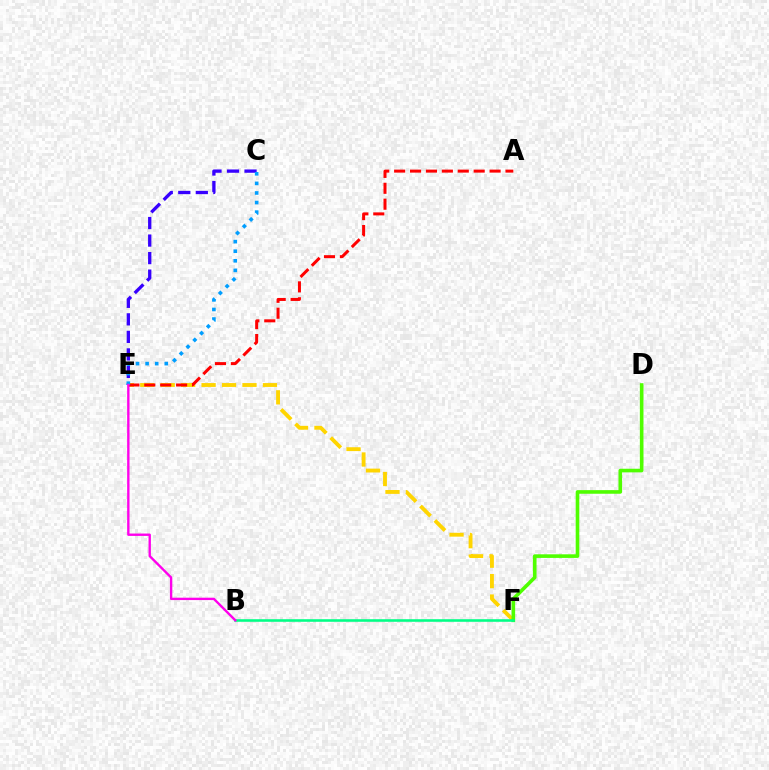{('E', 'F'): [{'color': '#ffd500', 'line_style': 'dashed', 'thickness': 2.78}], ('A', 'E'): [{'color': '#ff0000', 'line_style': 'dashed', 'thickness': 2.16}], ('D', 'F'): [{'color': '#4fff00', 'line_style': 'solid', 'thickness': 2.6}], ('C', 'E'): [{'color': '#3700ff', 'line_style': 'dashed', 'thickness': 2.38}, {'color': '#009eff', 'line_style': 'dotted', 'thickness': 2.6}], ('B', 'F'): [{'color': '#00ff86', 'line_style': 'solid', 'thickness': 1.86}], ('B', 'E'): [{'color': '#ff00ed', 'line_style': 'solid', 'thickness': 1.71}]}